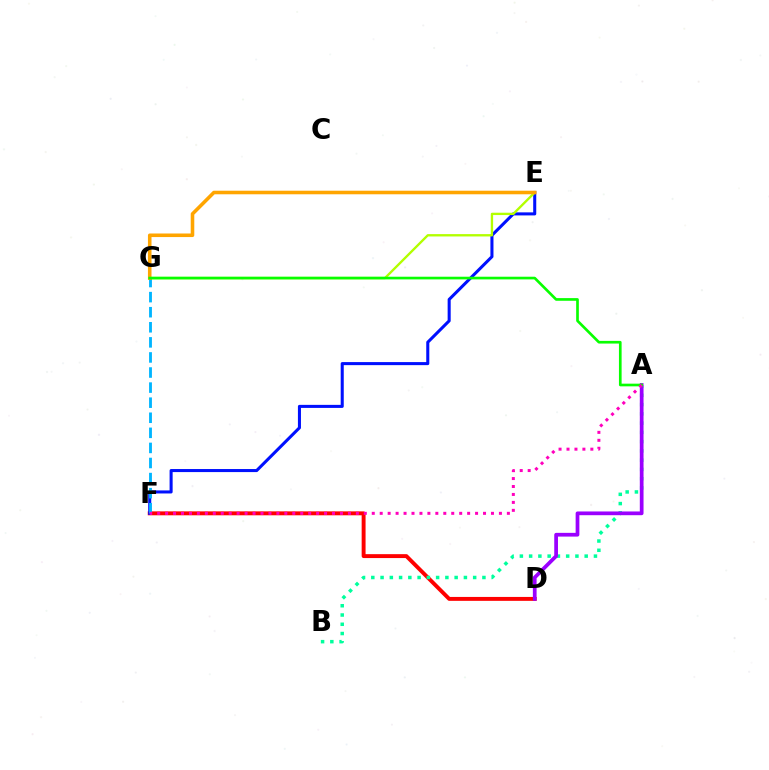{('D', 'F'): [{'color': '#ff0000', 'line_style': 'solid', 'thickness': 2.82}], ('A', 'B'): [{'color': '#00ff9d', 'line_style': 'dotted', 'thickness': 2.52}], ('A', 'D'): [{'color': '#9b00ff', 'line_style': 'solid', 'thickness': 2.69}], ('E', 'F'): [{'color': '#0010ff', 'line_style': 'solid', 'thickness': 2.2}], ('F', 'G'): [{'color': '#00b5ff', 'line_style': 'dashed', 'thickness': 2.05}], ('E', 'G'): [{'color': '#b3ff00', 'line_style': 'solid', 'thickness': 1.69}, {'color': '#ffa500', 'line_style': 'solid', 'thickness': 2.57}], ('A', 'G'): [{'color': '#08ff00', 'line_style': 'solid', 'thickness': 1.92}], ('A', 'F'): [{'color': '#ff00bd', 'line_style': 'dotted', 'thickness': 2.16}]}